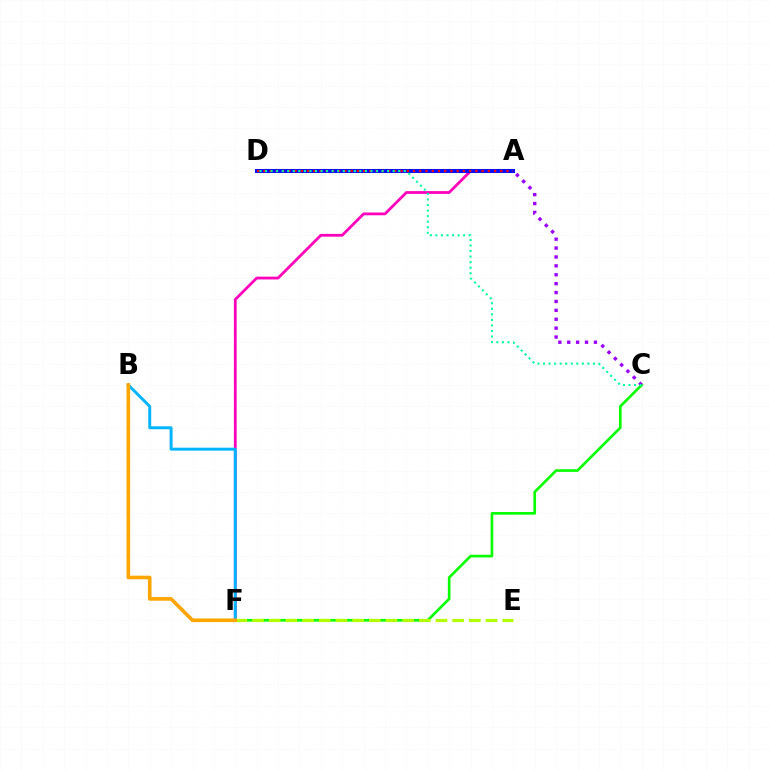{('A', 'F'): [{'color': '#ff00bd', 'line_style': 'solid', 'thickness': 2.01}], ('C', 'F'): [{'color': '#08ff00', 'line_style': 'solid', 'thickness': 1.92}], ('B', 'F'): [{'color': '#00b5ff', 'line_style': 'solid', 'thickness': 2.13}, {'color': '#ffa500', 'line_style': 'solid', 'thickness': 2.62}], ('E', 'F'): [{'color': '#b3ff00', 'line_style': 'dashed', 'thickness': 2.27}], ('A', 'D'): [{'color': '#0010ff', 'line_style': 'solid', 'thickness': 2.9}, {'color': '#ff0000', 'line_style': 'dotted', 'thickness': 1.69}], ('A', 'C'): [{'color': '#9b00ff', 'line_style': 'dotted', 'thickness': 2.42}], ('C', 'D'): [{'color': '#00ff9d', 'line_style': 'dotted', 'thickness': 1.51}]}